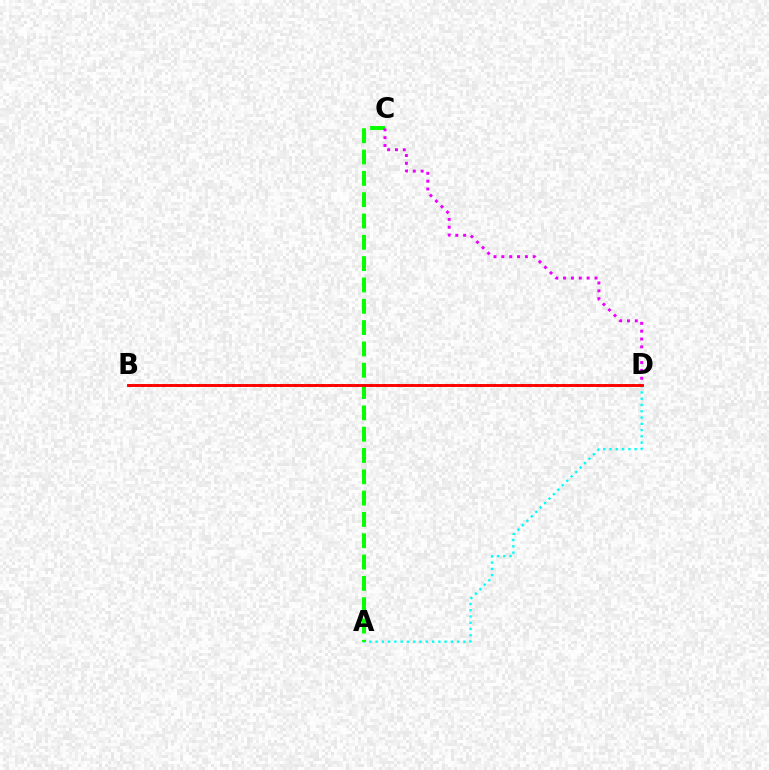{('A', 'D'): [{'color': '#00fff6', 'line_style': 'dotted', 'thickness': 1.7}], ('B', 'D'): [{'color': '#fcf500', 'line_style': 'solid', 'thickness': 2.11}, {'color': '#0010ff', 'line_style': 'dotted', 'thickness': 1.87}, {'color': '#ff0000', 'line_style': 'solid', 'thickness': 2.06}], ('A', 'C'): [{'color': '#08ff00', 'line_style': 'dashed', 'thickness': 2.9}], ('C', 'D'): [{'color': '#ee00ff', 'line_style': 'dotted', 'thickness': 2.13}]}